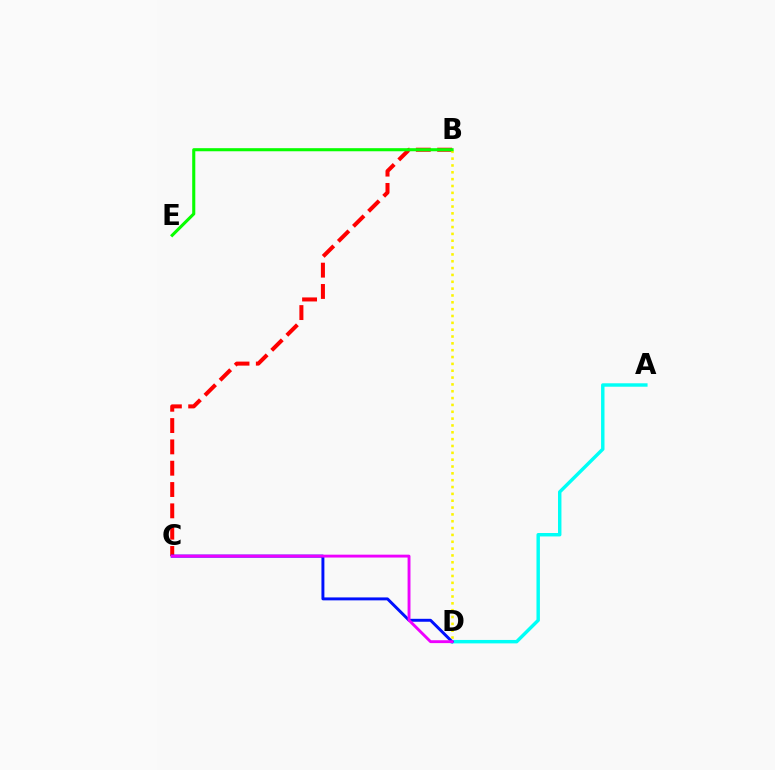{('B', 'C'): [{'color': '#ff0000', 'line_style': 'dashed', 'thickness': 2.9}], ('B', 'D'): [{'color': '#fcf500', 'line_style': 'dotted', 'thickness': 1.86}], ('A', 'D'): [{'color': '#00fff6', 'line_style': 'solid', 'thickness': 2.47}], ('B', 'E'): [{'color': '#08ff00', 'line_style': 'solid', 'thickness': 2.22}], ('C', 'D'): [{'color': '#0010ff', 'line_style': 'solid', 'thickness': 2.12}, {'color': '#ee00ff', 'line_style': 'solid', 'thickness': 2.08}]}